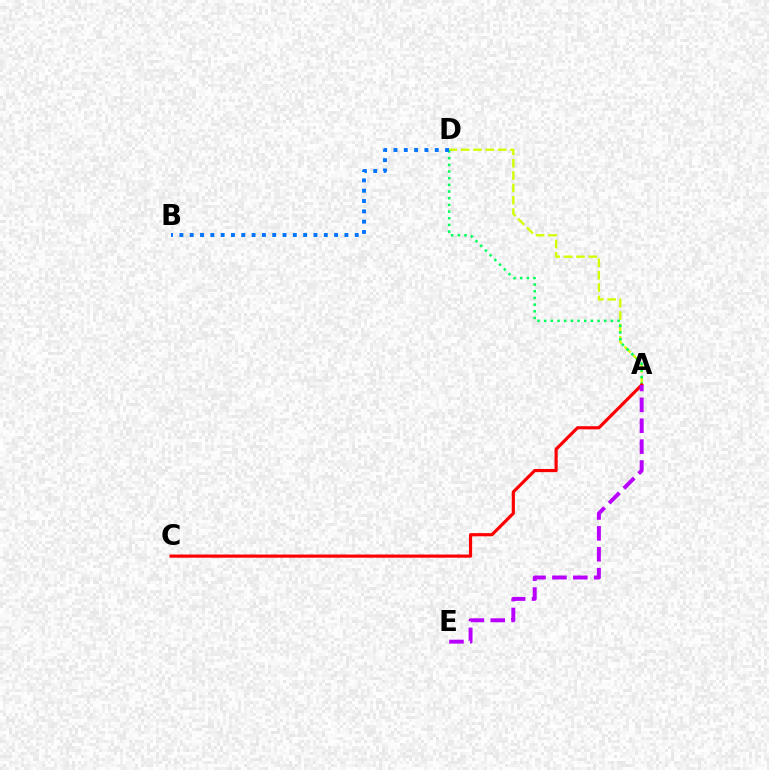{('A', 'D'): [{'color': '#d1ff00', 'line_style': 'dashed', 'thickness': 1.68}, {'color': '#00ff5c', 'line_style': 'dotted', 'thickness': 1.81}], ('B', 'D'): [{'color': '#0074ff', 'line_style': 'dotted', 'thickness': 2.8}], ('A', 'C'): [{'color': '#ff0000', 'line_style': 'solid', 'thickness': 2.28}], ('A', 'E'): [{'color': '#b900ff', 'line_style': 'dashed', 'thickness': 2.84}]}